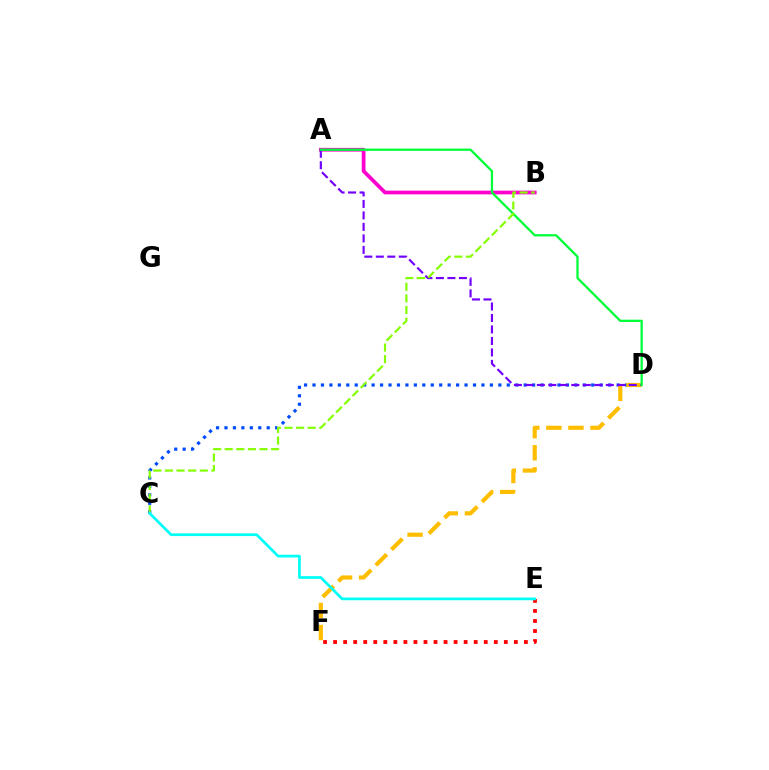{('A', 'B'): [{'color': '#ff00cf', 'line_style': 'solid', 'thickness': 2.69}], ('C', 'D'): [{'color': '#004bff', 'line_style': 'dotted', 'thickness': 2.3}], ('D', 'F'): [{'color': '#ffbd00', 'line_style': 'dashed', 'thickness': 3.0}], ('A', 'D'): [{'color': '#7200ff', 'line_style': 'dashed', 'thickness': 1.56}, {'color': '#00ff39', 'line_style': 'solid', 'thickness': 1.65}], ('B', 'C'): [{'color': '#84ff00', 'line_style': 'dashed', 'thickness': 1.58}], ('E', 'F'): [{'color': '#ff0000', 'line_style': 'dotted', 'thickness': 2.73}], ('C', 'E'): [{'color': '#00fff6', 'line_style': 'solid', 'thickness': 1.95}]}